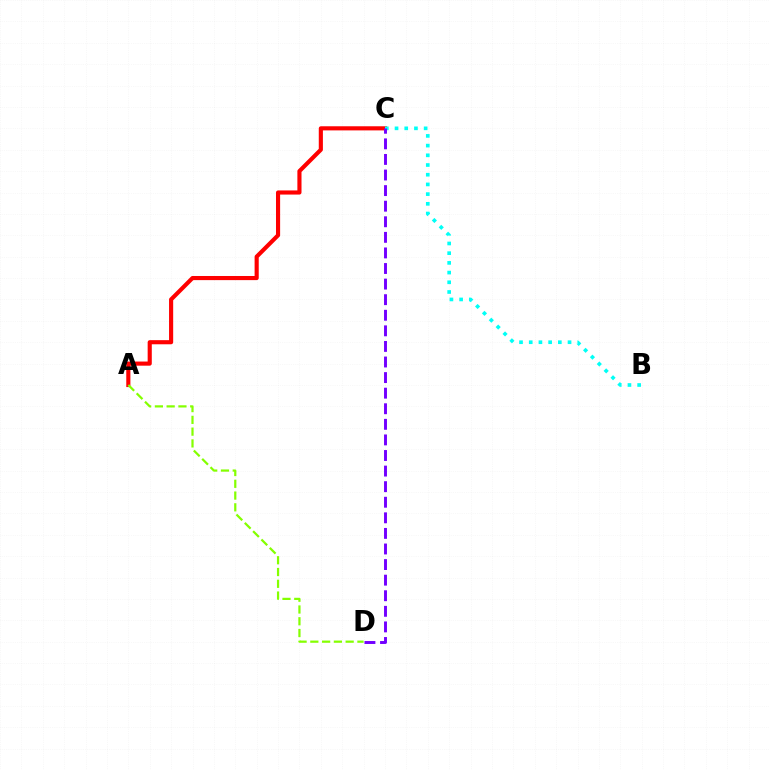{('A', 'C'): [{'color': '#ff0000', 'line_style': 'solid', 'thickness': 2.97}], ('A', 'D'): [{'color': '#84ff00', 'line_style': 'dashed', 'thickness': 1.6}], ('B', 'C'): [{'color': '#00fff6', 'line_style': 'dotted', 'thickness': 2.64}], ('C', 'D'): [{'color': '#7200ff', 'line_style': 'dashed', 'thickness': 2.12}]}